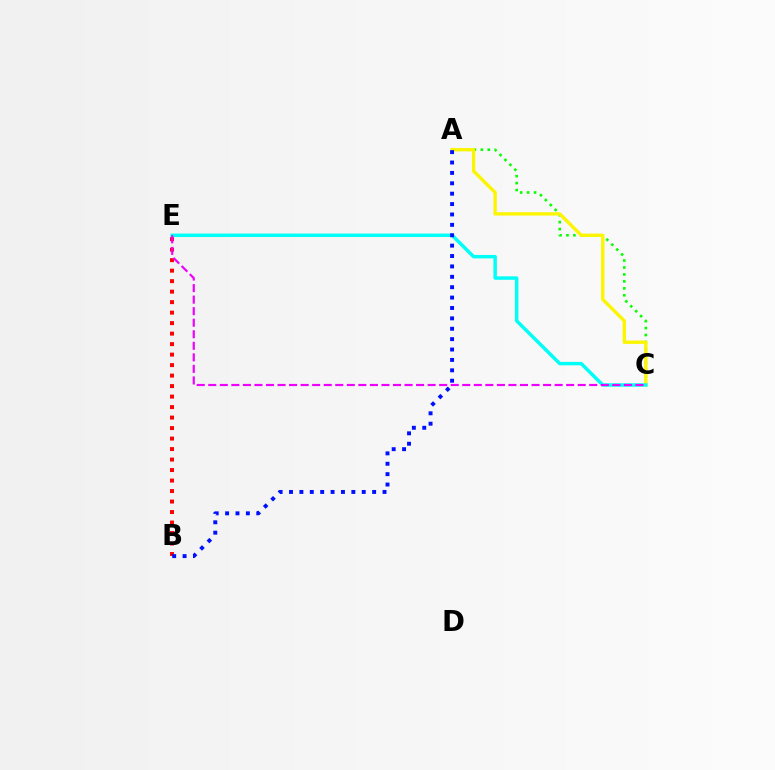{('A', 'C'): [{'color': '#08ff00', 'line_style': 'dotted', 'thickness': 1.89}, {'color': '#fcf500', 'line_style': 'solid', 'thickness': 2.41}], ('B', 'E'): [{'color': '#ff0000', 'line_style': 'dotted', 'thickness': 2.85}], ('C', 'E'): [{'color': '#00fff6', 'line_style': 'solid', 'thickness': 2.49}, {'color': '#ee00ff', 'line_style': 'dashed', 'thickness': 1.57}], ('A', 'B'): [{'color': '#0010ff', 'line_style': 'dotted', 'thickness': 2.82}]}